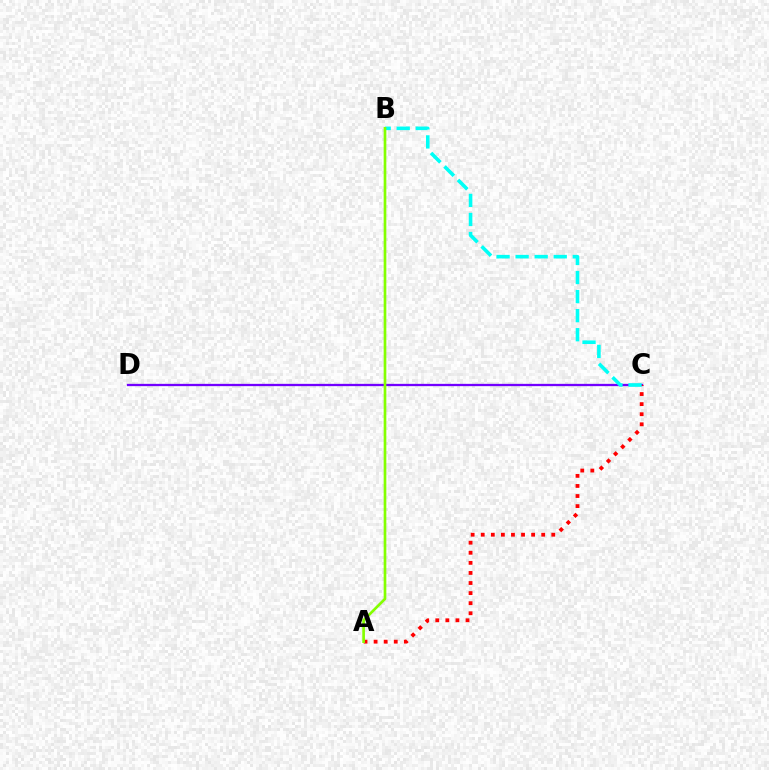{('C', 'D'): [{'color': '#7200ff', 'line_style': 'solid', 'thickness': 1.65}], ('A', 'C'): [{'color': '#ff0000', 'line_style': 'dotted', 'thickness': 2.74}], ('B', 'C'): [{'color': '#00fff6', 'line_style': 'dashed', 'thickness': 2.59}], ('A', 'B'): [{'color': '#84ff00', 'line_style': 'solid', 'thickness': 1.92}]}